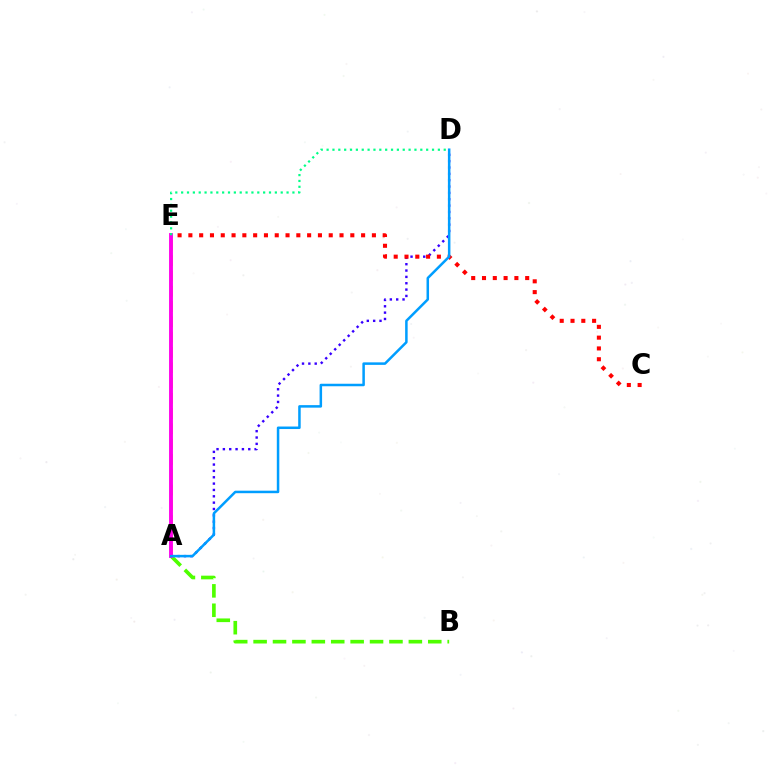{('A', 'D'): [{'color': '#3700ff', 'line_style': 'dotted', 'thickness': 1.72}, {'color': '#009eff', 'line_style': 'solid', 'thickness': 1.81}], ('A', 'E'): [{'color': '#ffd500', 'line_style': 'dashed', 'thickness': 2.08}, {'color': '#ff00ed', 'line_style': 'solid', 'thickness': 2.79}], ('A', 'B'): [{'color': '#4fff00', 'line_style': 'dashed', 'thickness': 2.64}], ('C', 'E'): [{'color': '#ff0000', 'line_style': 'dotted', 'thickness': 2.93}], ('D', 'E'): [{'color': '#00ff86', 'line_style': 'dotted', 'thickness': 1.59}]}